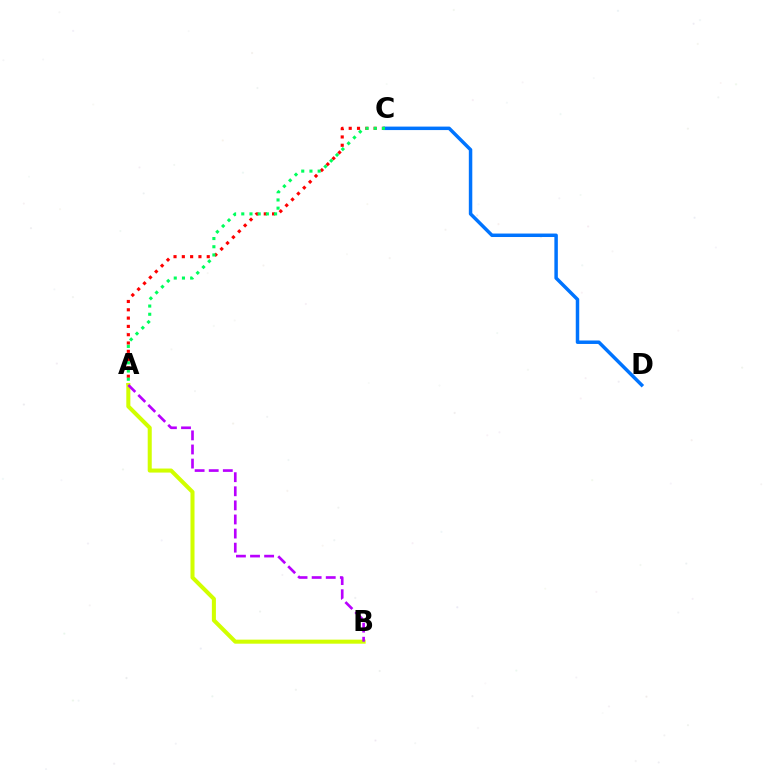{('A', 'C'): [{'color': '#ff0000', 'line_style': 'dotted', 'thickness': 2.26}, {'color': '#00ff5c', 'line_style': 'dotted', 'thickness': 2.23}], ('C', 'D'): [{'color': '#0074ff', 'line_style': 'solid', 'thickness': 2.5}], ('A', 'B'): [{'color': '#d1ff00', 'line_style': 'solid', 'thickness': 2.91}, {'color': '#b900ff', 'line_style': 'dashed', 'thickness': 1.91}]}